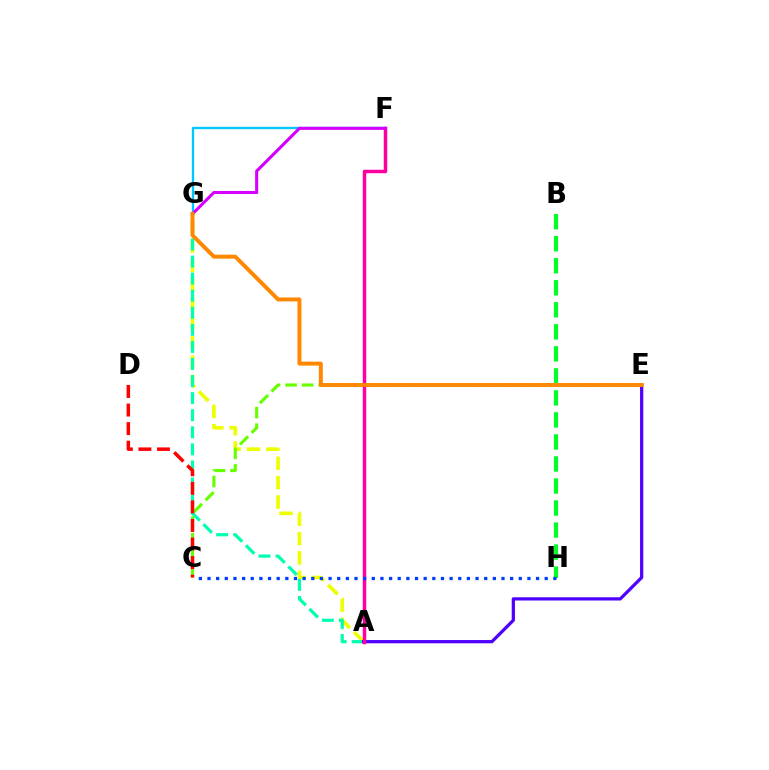{('A', 'G'): [{'color': '#eeff00', 'line_style': 'dashed', 'thickness': 2.63}, {'color': '#00ffaf', 'line_style': 'dashed', 'thickness': 2.32}], ('C', 'E'): [{'color': '#66ff00', 'line_style': 'dashed', 'thickness': 2.24}], ('F', 'G'): [{'color': '#00c7ff', 'line_style': 'solid', 'thickness': 1.68}, {'color': '#d600ff', 'line_style': 'solid', 'thickness': 2.21}], ('A', 'E'): [{'color': '#4f00ff', 'line_style': 'solid', 'thickness': 2.33}], ('C', 'D'): [{'color': '#ff0000', 'line_style': 'dashed', 'thickness': 2.52}], ('B', 'H'): [{'color': '#00ff27', 'line_style': 'dashed', 'thickness': 2.99}], ('A', 'F'): [{'color': '#ff00a0', 'line_style': 'solid', 'thickness': 2.51}], ('C', 'H'): [{'color': '#003fff', 'line_style': 'dotted', 'thickness': 2.35}], ('E', 'G'): [{'color': '#ff8800', 'line_style': 'solid', 'thickness': 2.85}]}